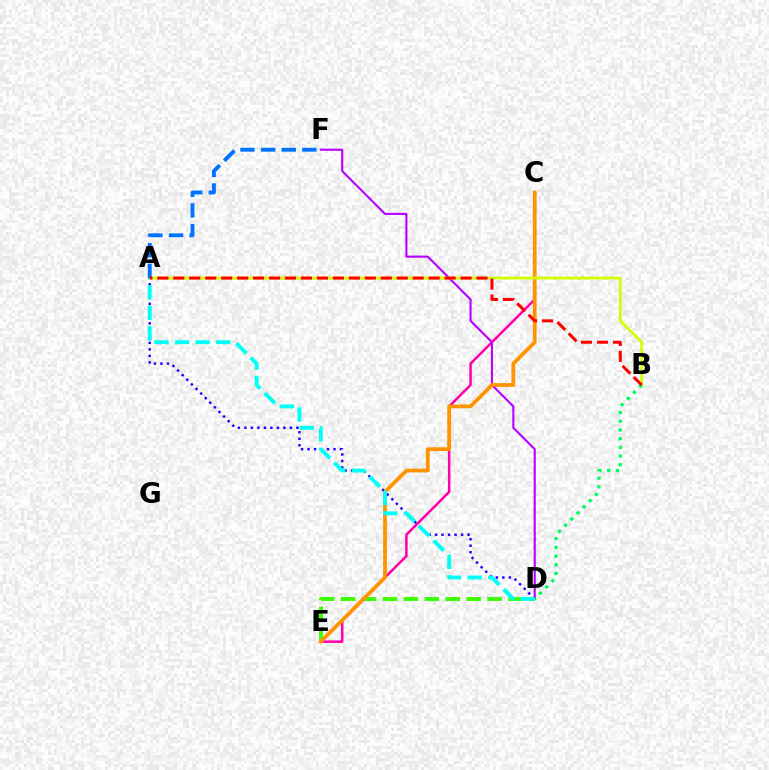{('C', 'E'): [{'color': '#ff00ac', 'line_style': 'solid', 'thickness': 1.81}, {'color': '#ff9400', 'line_style': 'solid', 'thickness': 2.71}], ('D', 'F'): [{'color': '#b900ff', 'line_style': 'solid', 'thickness': 1.51}], ('A', 'D'): [{'color': '#2500ff', 'line_style': 'dotted', 'thickness': 1.77}, {'color': '#00fff6', 'line_style': 'dashed', 'thickness': 2.8}], ('D', 'E'): [{'color': '#3dff00', 'line_style': 'dashed', 'thickness': 2.84}], ('A', 'B'): [{'color': '#d1ff00', 'line_style': 'solid', 'thickness': 1.99}, {'color': '#ff0000', 'line_style': 'dashed', 'thickness': 2.17}], ('B', 'D'): [{'color': '#00ff5c', 'line_style': 'dotted', 'thickness': 2.36}], ('A', 'F'): [{'color': '#0074ff', 'line_style': 'dashed', 'thickness': 2.8}]}